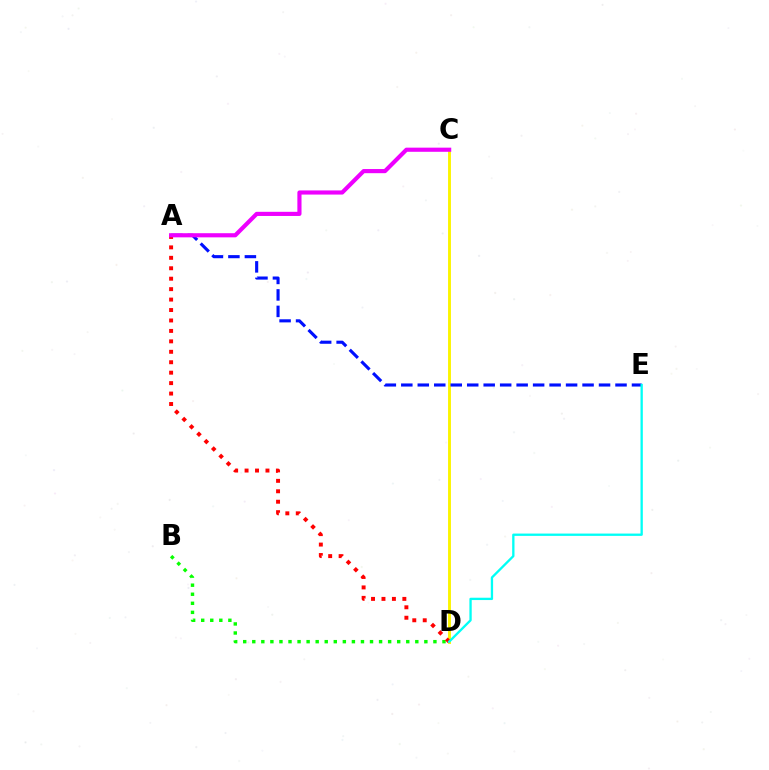{('B', 'D'): [{'color': '#08ff00', 'line_style': 'dotted', 'thickness': 2.46}], ('C', 'D'): [{'color': '#fcf500', 'line_style': 'solid', 'thickness': 2.1}], ('A', 'D'): [{'color': '#ff0000', 'line_style': 'dotted', 'thickness': 2.84}], ('A', 'E'): [{'color': '#0010ff', 'line_style': 'dashed', 'thickness': 2.24}], ('D', 'E'): [{'color': '#00fff6', 'line_style': 'solid', 'thickness': 1.67}], ('A', 'C'): [{'color': '#ee00ff', 'line_style': 'solid', 'thickness': 2.98}]}